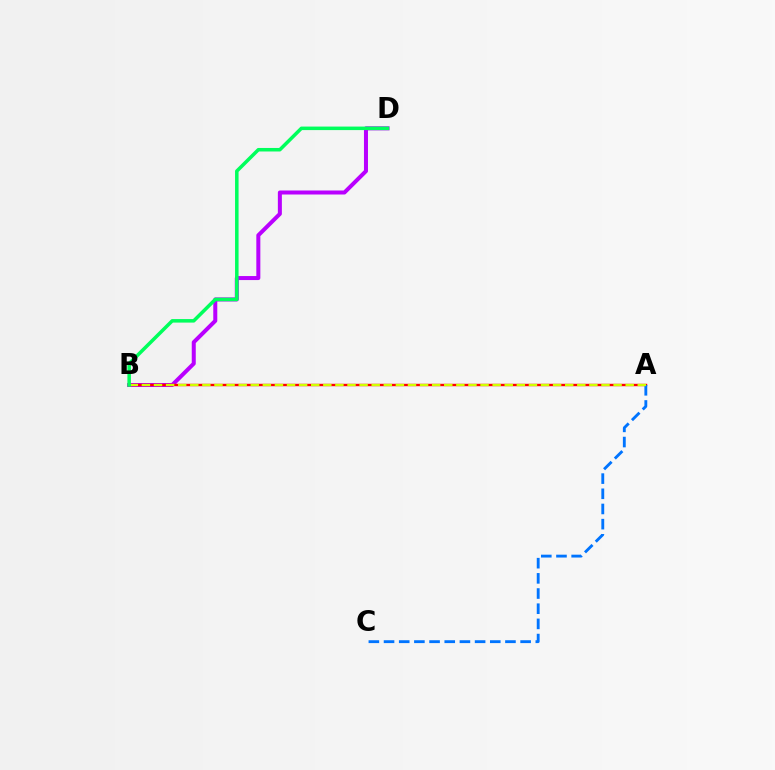{('B', 'D'): [{'color': '#b900ff', 'line_style': 'solid', 'thickness': 2.89}, {'color': '#00ff5c', 'line_style': 'solid', 'thickness': 2.54}], ('A', 'B'): [{'color': '#ff0000', 'line_style': 'solid', 'thickness': 1.73}, {'color': '#d1ff00', 'line_style': 'dashed', 'thickness': 1.64}], ('A', 'C'): [{'color': '#0074ff', 'line_style': 'dashed', 'thickness': 2.06}]}